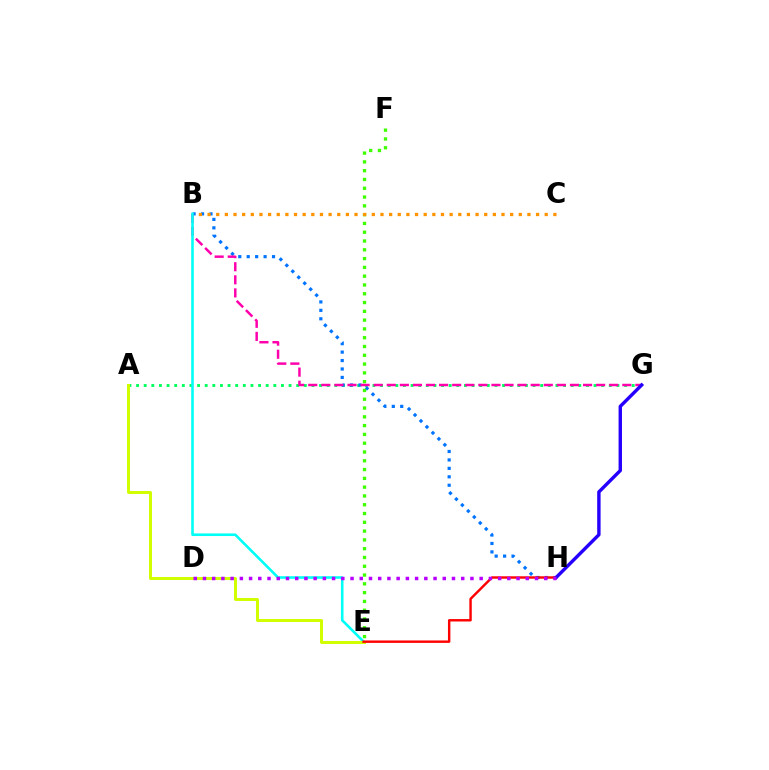{('A', 'G'): [{'color': '#00ff5c', 'line_style': 'dotted', 'thickness': 2.07}], ('B', 'H'): [{'color': '#0074ff', 'line_style': 'dotted', 'thickness': 2.29}], ('E', 'F'): [{'color': '#3dff00', 'line_style': 'dotted', 'thickness': 2.39}], ('B', 'G'): [{'color': '#ff00ac', 'line_style': 'dashed', 'thickness': 1.78}], ('B', 'E'): [{'color': '#00fff6', 'line_style': 'solid', 'thickness': 1.87}], ('A', 'E'): [{'color': '#d1ff00', 'line_style': 'solid', 'thickness': 2.15}], ('E', 'H'): [{'color': '#ff0000', 'line_style': 'solid', 'thickness': 1.74}], ('B', 'C'): [{'color': '#ff9400', 'line_style': 'dotted', 'thickness': 2.35}], ('G', 'H'): [{'color': '#2500ff', 'line_style': 'solid', 'thickness': 2.45}], ('D', 'H'): [{'color': '#b900ff', 'line_style': 'dotted', 'thickness': 2.51}]}